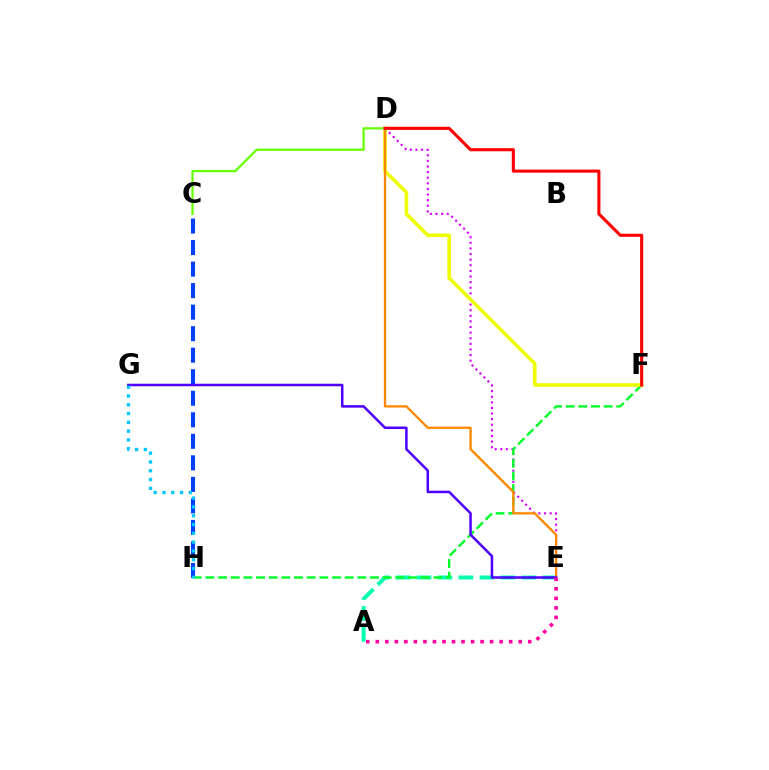{('A', 'E'): [{'color': '#00ffaf', 'line_style': 'dashed', 'thickness': 2.85}, {'color': '#ff00a0', 'line_style': 'dotted', 'thickness': 2.59}], ('D', 'E'): [{'color': '#d600ff', 'line_style': 'dotted', 'thickness': 1.52}, {'color': '#ff8800', 'line_style': 'solid', 'thickness': 1.66}], ('F', 'H'): [{'color': '#00ff27', 'line_style': 'dashed', 'thickness': 1.72}], ('D', 'F'): [{'color': '#eeff00', 'line_style': 'solid', 'thickness': 2.58}, {'color': '#ff0000', 'line_style': 'solid', 'thickness': 2.21}], ('C', 'H'): [{'color': '#003fff', 'line_style': 'dashed', 'thickness': 2.92}], ('C', 'D'): [{'color': '#66ff00', 'line_style': 'solid', 'thickness': 1.62}], ('E', 'G'): [{'color': '#4f00ff', 'line_style': 'solid', 'thickness': 1.82}], ('G', 'H'): [{'color': '#00c7ff', 'line_style': 'dotted', 'thickness': 2.39}]}